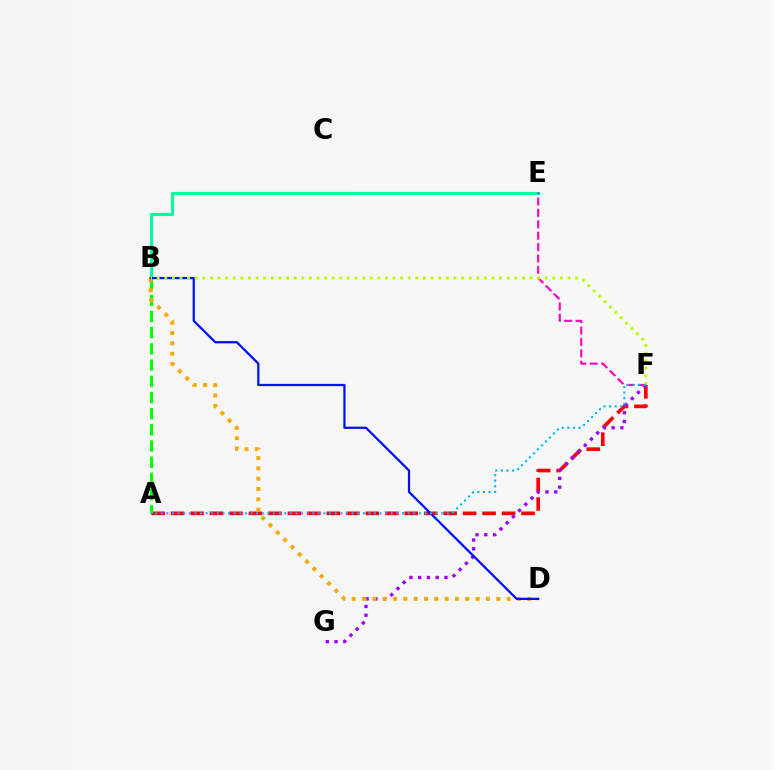{('A', 'F'): [{'color': '#ff0000', 'line_style': 'dashed', 'thickness': 2.65}, {'color': '#00b5ff', 'line_style': 'dotted', 'thickness': 1.52}], ('A', 'B'): [{'color': '#08ff00', 'line_style': 'dashed', 'thickness': 2.2}], ('B', 'E'): [{'color': '#00ff9d', 'line_style': 'solid', 'thickness': 2.24}], ('F', 'G'): [{'color': '#9b00ff', 'line_style': 'dotted', 'thickness': 2.38}], ('B', 'D'): [{'color': '#ffa500', 'line_style': 'dotted', 'thickness': 2.81}, {'color': '#0010ff', 'line_style': 'solid', 'thickness': 1.62}], ('E', 'F'): [{'color': '#ff00bd', 'line_style': 'dashed', 'thickness': 1.55}], ('B', 'F'): [{'color': '#b3ff00', 'line_style': 'dotted', 'thickness': 2.07}]}